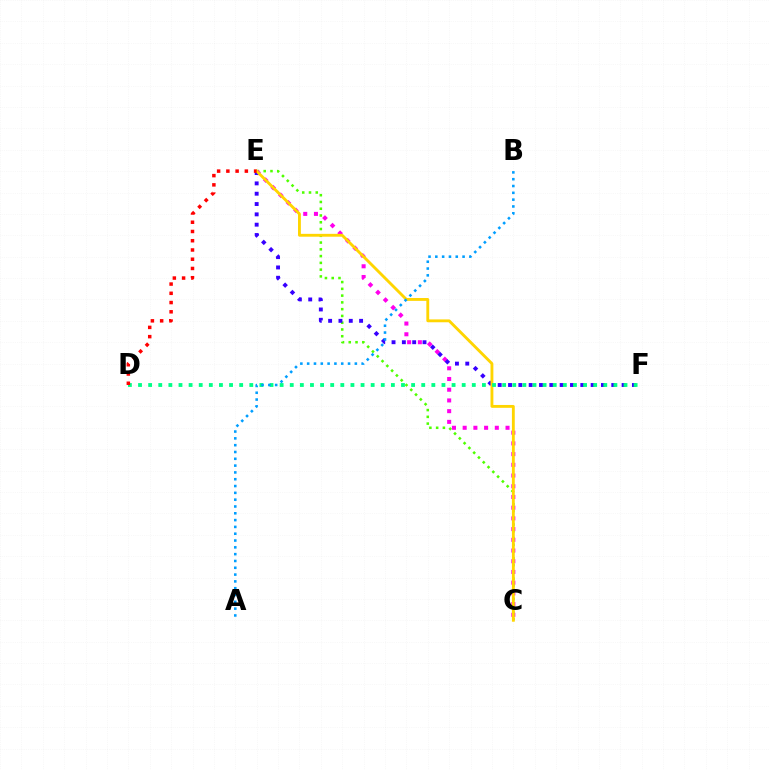{('C', 'E'): [{'color': '#4fff00', 'line_style': 'dotted', 'thickness': 1.84}, {'color': '#ff00ed', 'line_style': 'dotted', 'thickness': 2.91}, {'color': '#ffd500', 'line_style': 'solid', 'thickness': 2.06}], ('E', 'F'): [{'color': '#3700ff', 'line_style': 'dotted', 'thickness': 2.81}], ('D', 'F'): [{'color': '#00ff86', 'line_style': 'dotted', 'thickness': 2.75}], ('D', 'E'): [{'color': '#ff0000', 'line_style': 'dotted', 'thickness': 2.51}], ('A', 'B'): [{'color': '#009eff', 'line_style': 'dotted', 'thickness': 1.85}]}